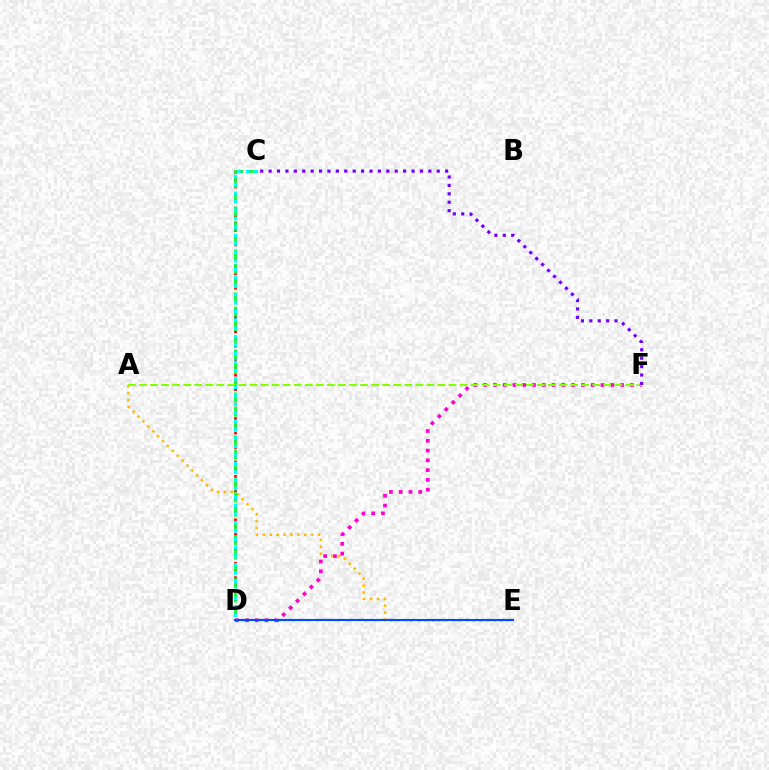{('A', 'E'): [{'color': '#ffbd00', 'line_style': 'dotted', 'thickness': 1.88}], ('D', 'F'): [{'color': '#ff00cf', 'line_style': 'dotted', 'thickness': 2.66}], ('C', 'D'): [{'color': '#ff0000', 'line_style': 'dotted', 'thickness': 1.97}, {'color': '#00ff39', 'line_style': 'dashed', 'thickness': 1.94}, {'color': '#00fff6', 'line_style': 'dotted', 'thickness': 2.29}], ('A', 'F'): [{'color': '#84ff00', 'line_style': 'dashed', 'thickness': 1.5}], ('D', 'E'): [{'color': '#004bff', 'line_style': 'solid', 'thickness': 1.55}], ('C', 'F'): [{'color': '#7200ff', 'line_style': 'dotted', 'thickness': 2.28}]}